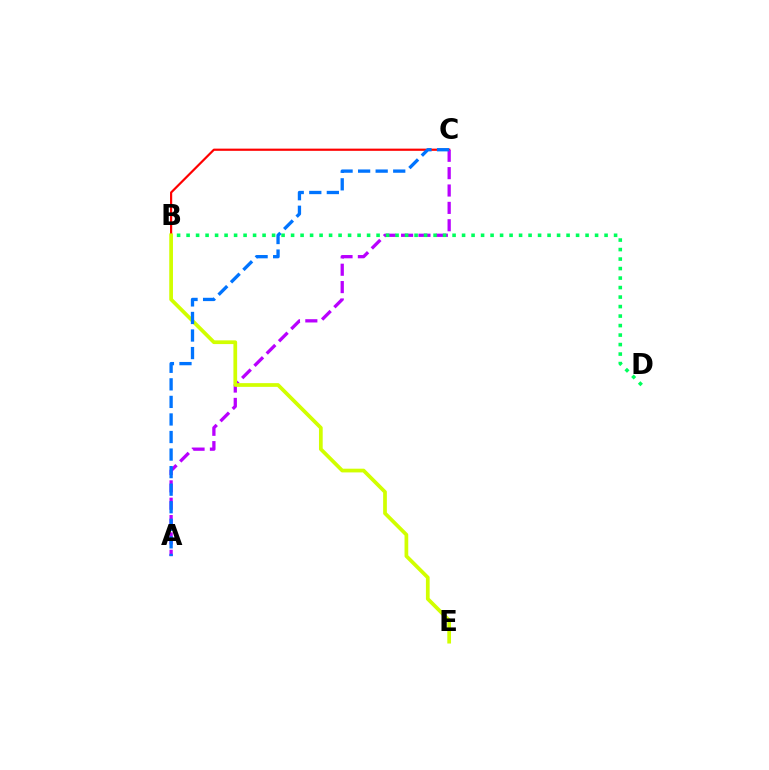{('B', 'C'): [{'color': '#ff0000', 'line_style': 'solid', 'thickness': 1.58}], ('A', 'C'): [{'color': '#b900ff', 'line_style': 'dashed', 'thickness': 2.36}, {'color': '#0074ff', 'line_style': 'dashed', 'thickness': 2.38}], ('B', 'D'): [{'color': '#00ff5c', 'line_style': 'dotted', 'thickness': 2.58}], ('B', 'E'): [{'color': '#d1ff00', 'line_style': 'solid', 'thickness': 2.68}]}